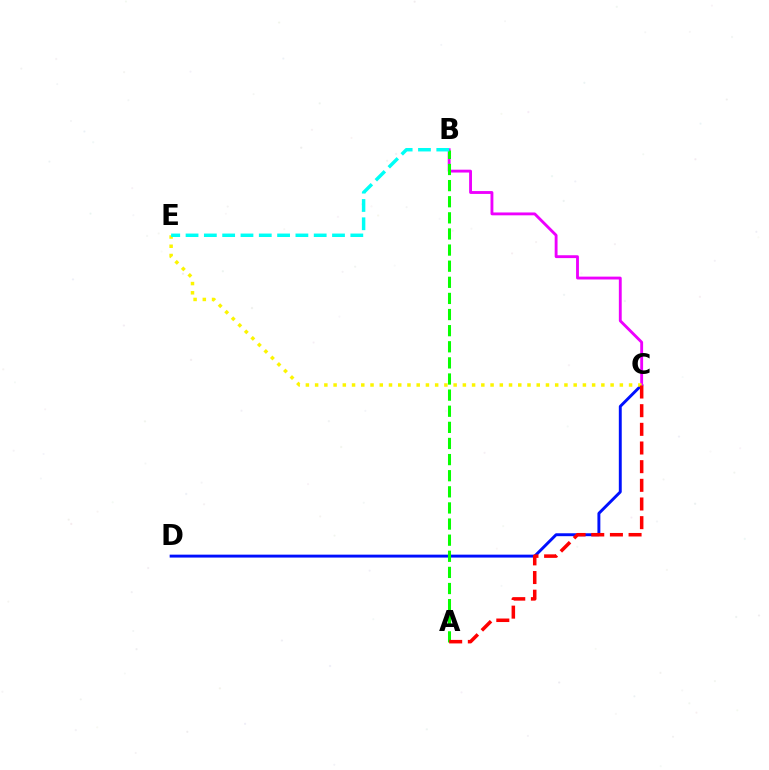{('C', 'D'): [{'color': '#0010ff', 'line_style': 'solid', 'thickness': 2.1}], ('B', 'C'): [{'color': '#ee00ff', 'line_style': 'solid', 'thickness': 2.06}], ('C', 'E'): [{'color': '#fcf500', 'line_style': 'dotted', 'thickness': 2.51}], ('A', 'B'): [{'color': '#08ff00', 'line_style': 'dashed', 'thickness': 2.19}], ('A', 'C'): [{'color': '#ff0000', 'line_style': 'dashed', 'thickness': 2.54}], ('B', 'E'): [{'color': '#00fff6', 'line_style': 'dashed', 'thickness': 2.49}]}